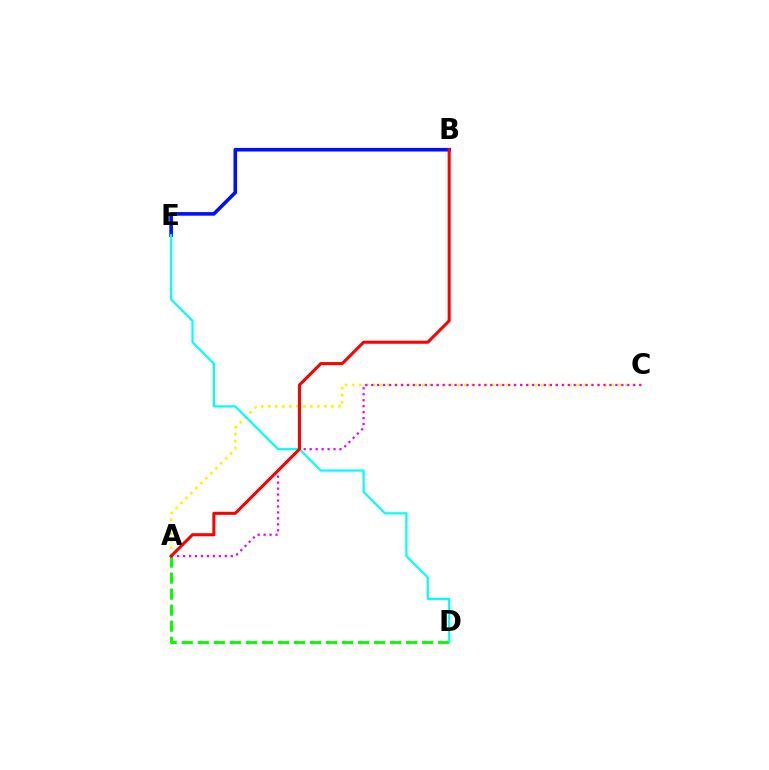{('A', 'C'): [{'color': '#fcf500', 'line_style': 'dotted', 'thickness': 1.91}, {'color': '#ee00ff', 'line_style': 'dotted', 'thickness': 1.62}], ('A', 'D'): [{'color': '#08ff00', 'line_style': 'dashed', 'thickness': 2.18}], ('B', 'E'): [{'color': '#0010ff', 'line_style': 'solid', 'thickness': 2.59}], ('D', 'E'): [{'color': '#00fff6', 'line_style': 'solid', 'thickness': 1.57}], ('A', 'B'): [{'color': '#ff0000', 'line_style': 'solid', 'thickness': 2.2}]}